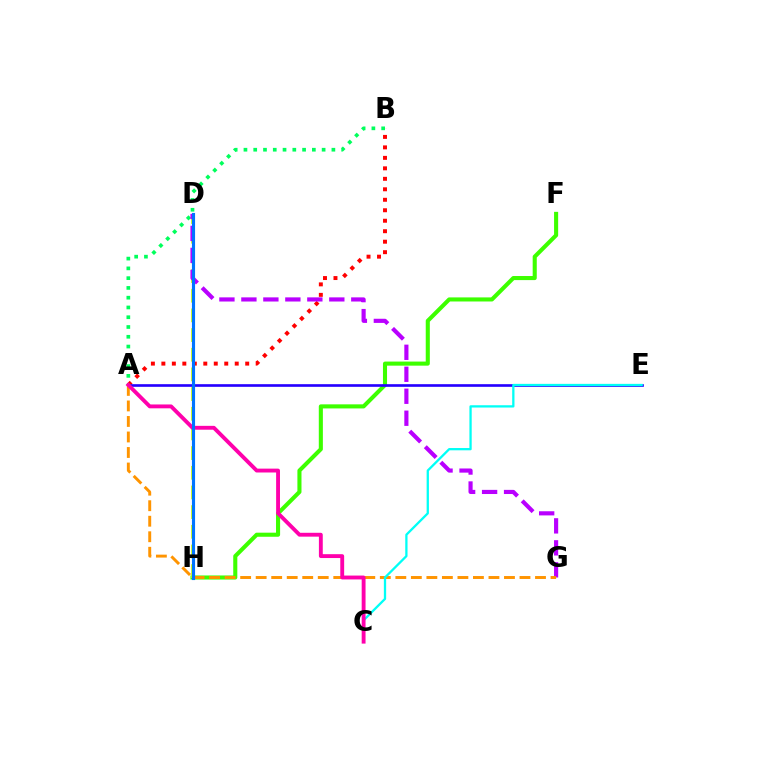{('A', 'B'): [{'color': '#ff0000', 'line_style': 'dotted', 'thickness': 2.85}, {'color': '#00ff5c', 'line_style': 'dotted', 'thickness': 2.65}], ('F', 'H'): [{'color': '#3dff00', 'line_style': 'solid', 'thickness': 2.94}], ('A', 'E'): [{'color': '#2500ff', 'line_style': 'solid', 'thickness': 1.9}], ('D', 'H'): [{'color': '#d1ff00', 'line_style': 'dashed', 'thickness': 2.67}, {'color': '#0074ff', 'line_style': 'solid', 'thickness': 2.26}], ('D', 'G'): [{'color': '#b900ff', 'line_style': 'dashed', 'thickness': 2.99}], ('A', 'G'): [{'color': '#ff9400', 'line_style': 'dashed', 'thickness': 2.11}], ('C', 'E'): [{'color': '#00fff6', 'line_style': 'solid', 'thickness': 1.65}], ('A', 'C'): [{'color': '#ff00ac', 'line_style': 'solid', 'thickness': 2.78}]}